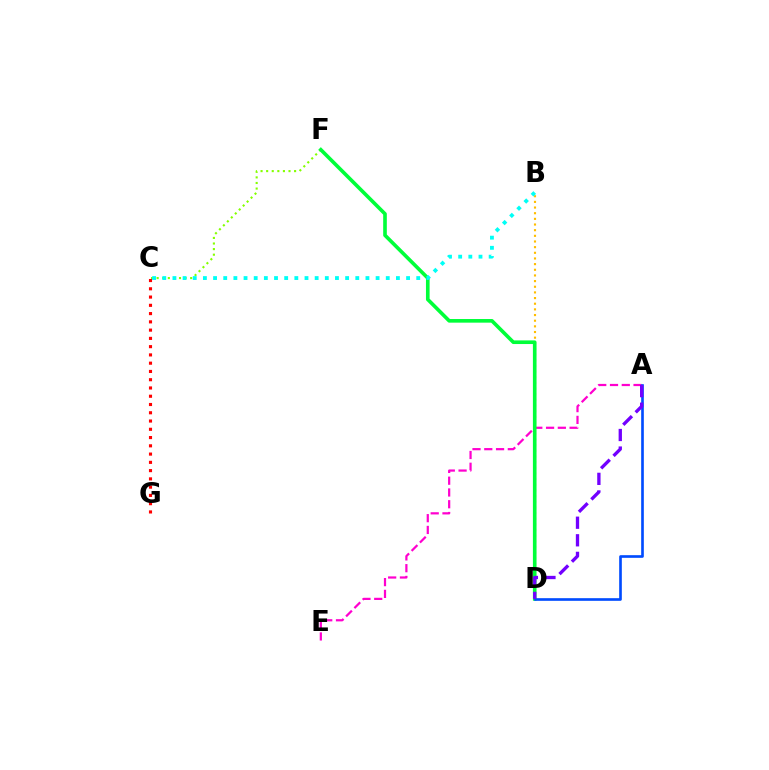{('A', 'E'): [{'color': '#ff00cf', 'line_style': 'dashed', 'thickness': 1.6}], ('C', 'F'): [{'color': '#84ff00', 'line_style': 'dotted', 'thickness': 1.52}], ('B', 'D'): [{'color': '#ffbd00', 'line_style': 'dotted', 'thickness': 1.54}], ('C', 'G'): [{'color': '#ff0000', 'line_style': 'dotted', 'thickness': 2.25}], ('D', 'F'): [{'color': '#00ff39', 'line_style': 'solid', 'thickness': 2.62}], ('A', 'D'): [{'color': '#004bff', 'line_style': 'solid', 'thickness': 1.91}, {'color': '#7200ff', 'line_style': 'dashed', 'thickness': 2.39}], ('B', 'C'): [{'color': '#00fff6', 'line_style': 'dotted', 'thickness': 2.76}]}